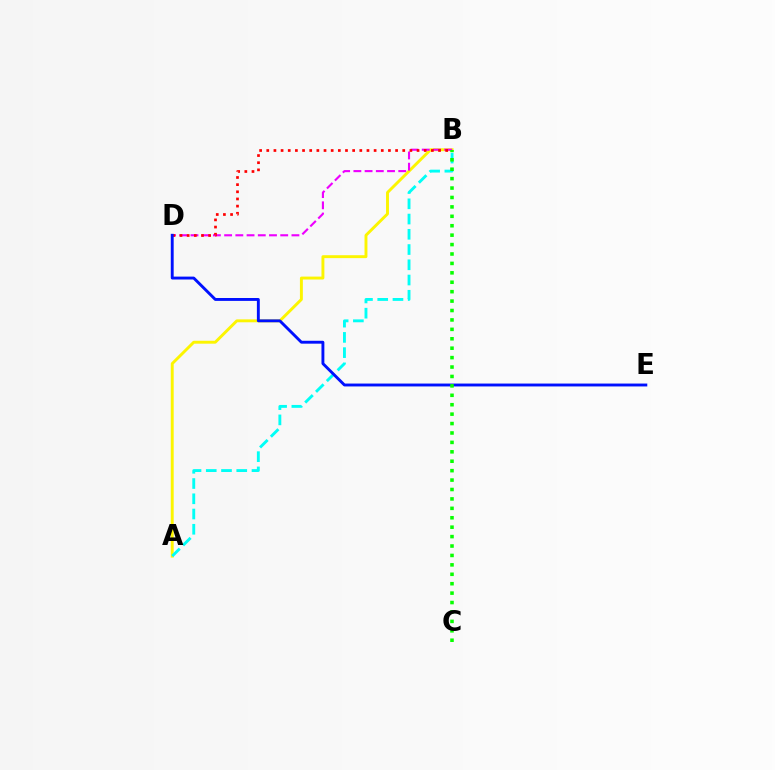{('A', 'B'): [{'color': '#fcf500', 'line_style': 'solid', 'thickness': 2.1}, {'color': '#00fff6', 'line_style': 'dashed', 'thickness': 2.07}], ('B', 'D'): [{'color': '#ee00ff', 'line_style': 'dashed', 'thickness': 1.52}, {'color': '#ff0000', 'line_style': 'dotted', 'thickness': 1.94}], ('D', 'E'): [{'color': '#0010ff', 'line_style': 'solid', 'thickness': 2.08}], ('B', 'C'): [{'color': '#08ff00', 'line_style': 'dotted', 'thickness': 2.56}]}